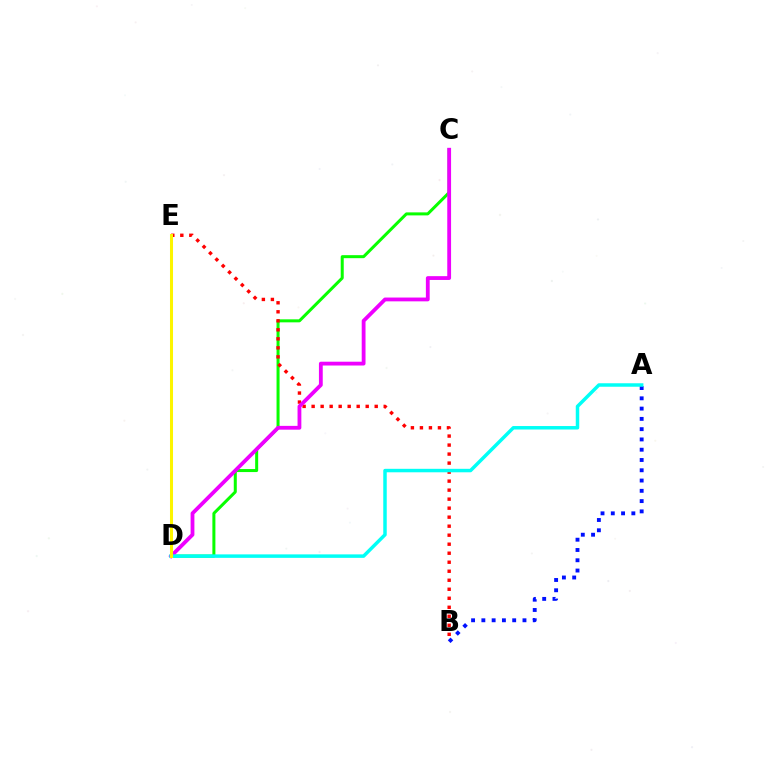{('C', 'D'): [{'color': '#08ff00', 'line_style': 'solid', 'thickness': 2.17}, {'color': '#ee00ff', 'line_style': 'solid', 'thickness': 2.74}], ('A', 'B'): [{'color': '#0010ff', 'line_style': 'dotted', 'thickness': 2.79}], ('B', 'E'): [{'color': '#ff0000', 'line_style': 'dotted', 'thickness': 2.45}], ('A', 'D'): [{'color': '#00fff6', 'line_style': 'solid', 'thickness': 2.5}], ('D', 'E'): [{'color': '#fcf500', 'line_style': 'solid', 'thickness': 2.18}]}